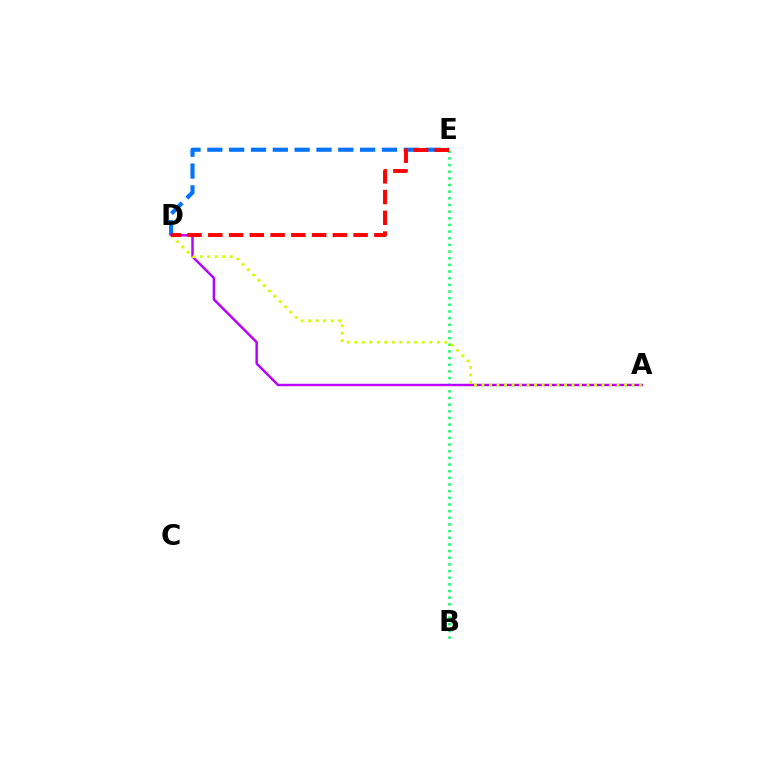{('D', 'E'): [{'color': '#0074ff', 'line_style': 'dashed', 'thickness': 2.97}, {'color': '#ff0000', 'line_style': 'dashed', 'thickness': 2.82}], ('B', 'E'): [{'color': '#00ff5c', 'line_style': 'dotted', 'thickness': 1.81}], ('A', 'D'): [{'color': '#b900ff', 'line_style': 'solid', 'thickness': 1.76}, {'color': '#d1ff00', 'line_style': 'dotted', 'thickness': 2.04}]}